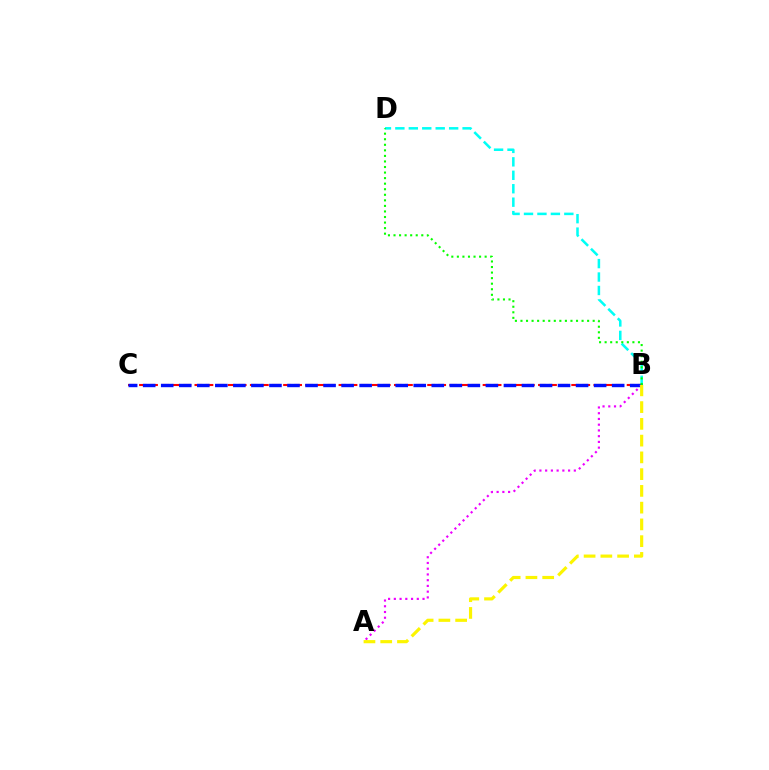{('B', 'D'): [{'color': '#00fff6', 'line_style': 'dashed', 'thickness': 1.83}, {'color': '#08ff00', 'line_style': 'dotted', 'thickness': 1.51}], ('B', 'C'): [{'color': '#ff0000', 'line_style': 'dashed', 'thickness': 1.51}, {'color': '#0010ff', 'line_style': 'dashed', 'thickness': 2.45}], ('A', 'B'): [{'color': '#ee00ff', 'line_style': 'dotted', 'thickness': 1.56}, {'color': '#fcf500', 'line_style': 'dashed', 'thickness': 2.28}]}